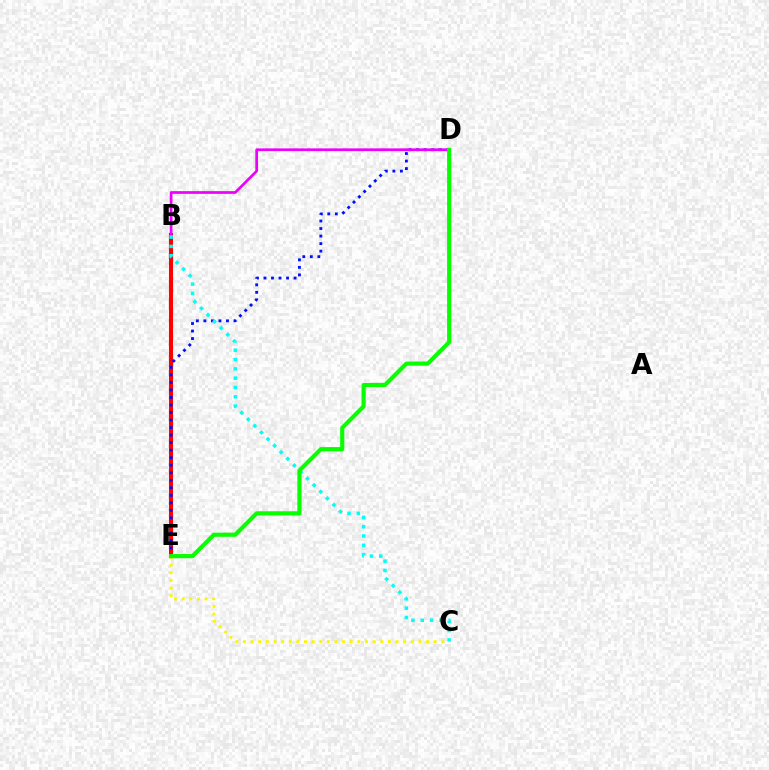{('B', 'E'): [{'color': '#ff0000', 'line_style': 'solid', 'thickness': 2.95}], ('D', 'E'): [{'color': '#0010ff', 'line_style': 'dotted', 'thickness': 2.05}, {'color': '#08ff00', 'line_style': 'solid', 'thickness': 2.99}], ('C', 'E'): [{'color': '#fcf500', 'line_style': 'dotted', 'thickness': 2.07}], ('B', 'D'): [{'color': '#ee00ff', 'line_style': 'solid', 'thickness': 1.96}], ('B', 'C'): [{'color': '#00fff6', 'line_style': 'dotted', 'thickness': 2.53}]}